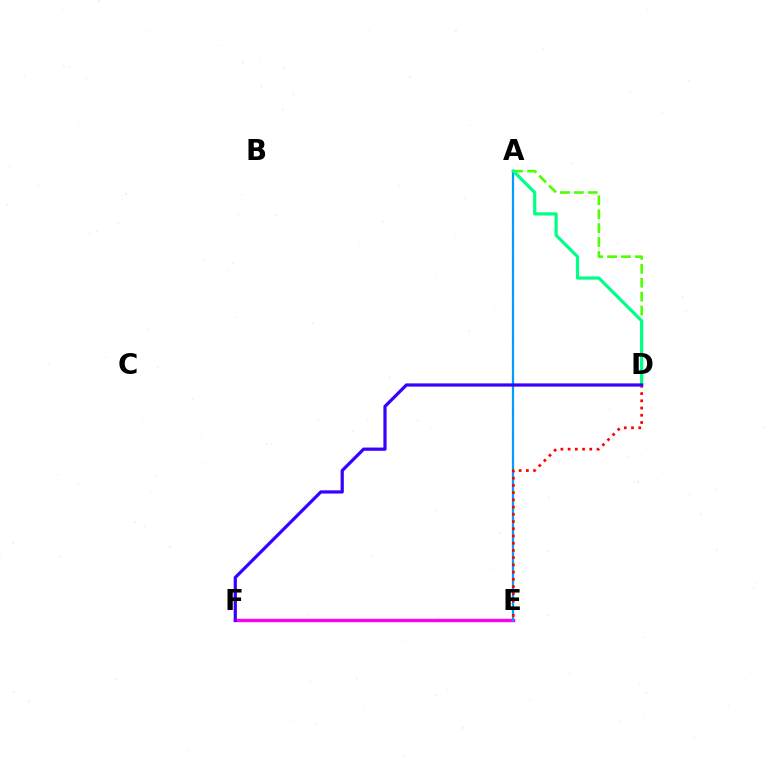{('A', 'E'): [{'color': '#ffd500', 'line_style': 'dashed', 'thickness': 1.61}, {'color': '#009eff', 'line_style': 'solid', 'thickness': 1.57}], ('A', 'D'): [{'color': '#4fff00', 'line_style': 'dashed', 'thickness': 1.89}, {'color': '#00ff86', 'line_style': 'solid', 'thickness': 2.29}], ('E', 'F'): [{'color': '#ff00ed', 'line_style': 'solid', 'thickness': 2.44}], ('D', 'E'): [{'color': '#ff0000', 'line_style': 'dotted', 'thickness': 1.96}], ('D', 'F'): [{'color': '#3700ff', 'line_style': 'solid', 'thickness': 2.31}]}